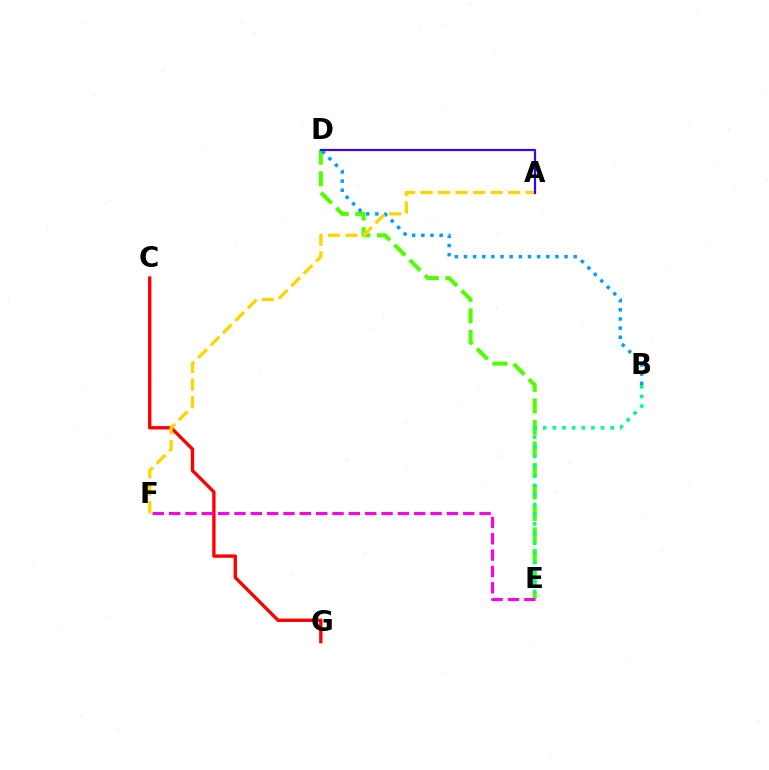{('C', 'G'): [{'color': '#ff0000', 'line_style': 'solid', 'thickness': 2.41}], ('D', 'E'): [{'color': '#4fff00', 'line_style': 'dashed', 'thickness': 2.92}], ('B', 'E'): [{'color': '#00ff86', 'line_style': 'dotted', 'thickness': 2.62}], ('B', 'D'): [{'color': '#009eff', 'line_style': 'dotted', 'thickness': 2.48}], ('A', 'F'): [{'color': '#ffd500', 'line_style': 'dashed', 'thickness': 2.38}], ('A', 'D'): [{'color': '#3700ff', 'line_style': 'solid', 'thickness': 1.58}], ('E', 'F'): [{'color': '#ff00ed', 'line_style': 'dashed', 'thickness': 2.22}]}